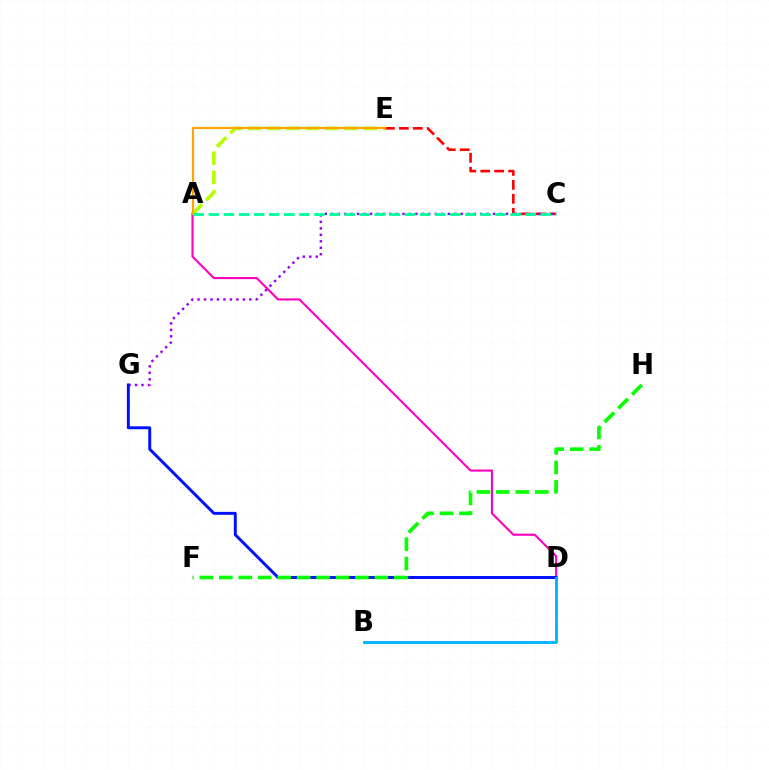{('A', 'D'): [{'color': '#ff00bd', 'line_style': 'solid', 'thickness': 1.53}], ('C', 'E'): [{'color': '#ff0000', 'line_style': 'dashed', 'thickness': 1.9}], ('A', 'E'): [{'color': '#b3ff00', 'line_style': 'dashed', 'thickness': 2.62}, {'color': '#ffa500', 'line_style': 'solid', 'thickness': 1.58}], ('C', 'G'): [{'color': '#9b00ff', 'line_style': 'dotted', 'thickness': 1.76}], ('A', 'C'): [{'color': '#00ff9d', 'line_style': 'dashed', 'thickness': 2.05}], ('D', 'G'): [{'color': '#0010ff', 'line_style': 'solid', 'thickness': 2.12}], ('F', 'H'): [{'color': '#08ff00', 'line_style': 'dashed', 'thickness': 2.64}], ('B', 'D'): [{'color': '#00b5ff', 'line_style': 'solid', 'thickness': 2.07}]}